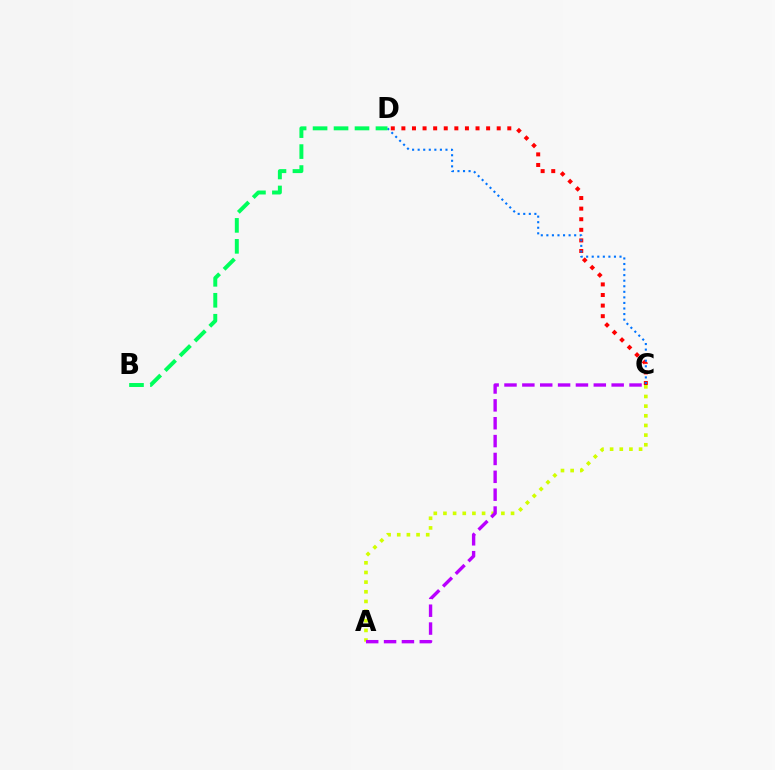{('A', 'C'): [{'color': '#d1ff00', 'line_style': 'dotted', 'thickness': 2.62}, {'color': '#b900ff', 'line_style': 'dashed', 'thickness': 2.43}], ('C', 'D'): [{'color': '#ff0000', 'line_style': 'dotted', 'thickness': 2.88}, {'color': '#0074ff', 'line_style': 'dotted', 'thickness': 1.51}], ('B', 'D'): [{'color': '#00ff5c', 'line_style': 'dashed', 'thickness': 2.85}]}